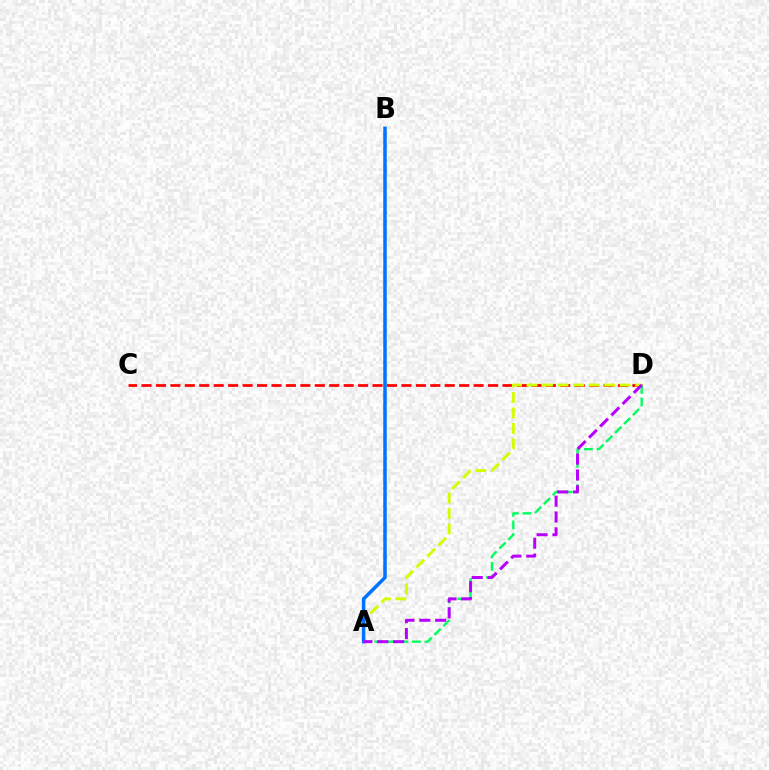{('C', 'D'): [{'color': '#ff0000', 'line_style': 'dashed', 'thickness': 1.96}], ('A', 'D'): [{'color': '#d1ff00', 'line_style': 'dashed', 'thickness': 2.11}, {'color': '#00ff5c', 'line_style': 'dashed', 'thickness': 1.71}, {'color': '#b900ff', 'line_style': 'dashed', 'thickness': 2.15}], ('A', 'B'): [{'color': '#0074ff', 'line_style': 'solid', 'thickness': 2.53}]}